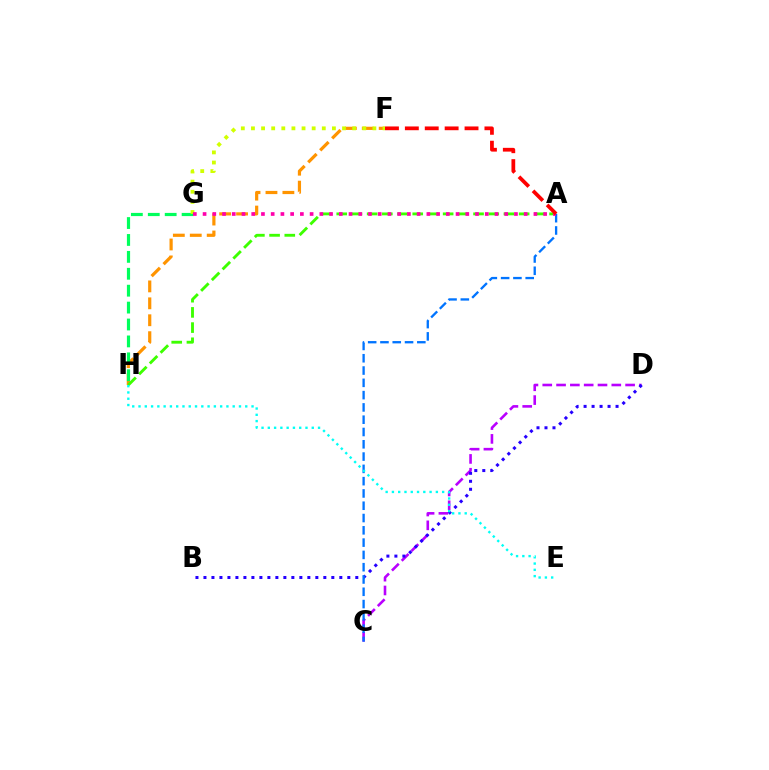{('F', 'H'): [{'color': '#ff9400', 'line_style': 'dashed', 'thickness': 2.3}], ('C', 'D'): [{'color': '#b900ff', 'line_style': 'dashed', 'thickness': 1.88}], ('A', 'H'): [{'color': '#3dff00', 'line_style': 'dashed', 'thickness': 2.07}], ('B', 'D'): [{'color': '#2500ff', 'line_style': 'dotted', 'thickness': 2.17}], ('G', 'H'): [{'color': '#00ff5c', 'line_style': 'dashed', 'thickness': 2.3}], ('A', 'C'): [{'color': '#0074ff', 'line_style': 'dashed', 'thickness': 1.67}], ('F', 'G'): [{'color': '#d1ff00', 'line_style': 'dotted', 'thickness': 2.75}], ('A', 'G'): [{'color': '#ff00ac', 'line_style': 'dotted', 'thickness': 2.64}], ('A', 'F'): [{'color': '#ff0000', 'line_style': 'dashed', 'thickness': 2.7}], ('E', 'H'): [{'color': '#00fff6', 'line_style': 'dotted', 'thickness': 1.71}]}